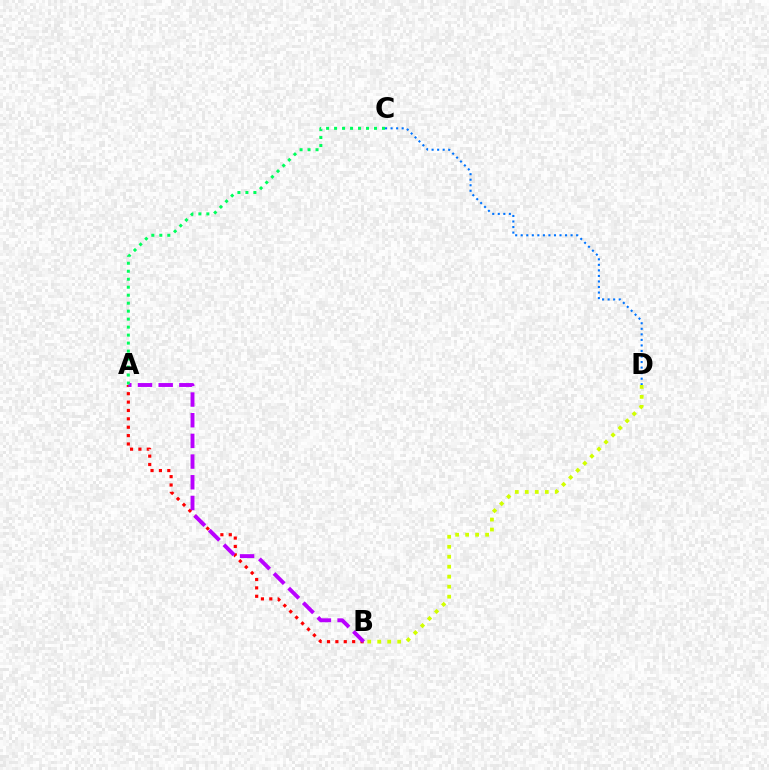{('A', 'B'): [{'color': '#ff0000', 'line_style': 'dotted', 'thickness': 2.28}, {'color': '#b900ff', 'line_style': 'dashed', 'thickness': 2.81}], ('C', 'D'): [{'color': '#0074ff', 'line_style': 'dotted', 'thickness': 1.51}], ('A', 'C'): [{'color': '#00ff5c', 'line_style': 'dotted', 'thickness': 2.17}], ('B', 'D'): [{'color': '#d1ff00', 'line_style': 'dotted', 'thickness': 2.71}]}